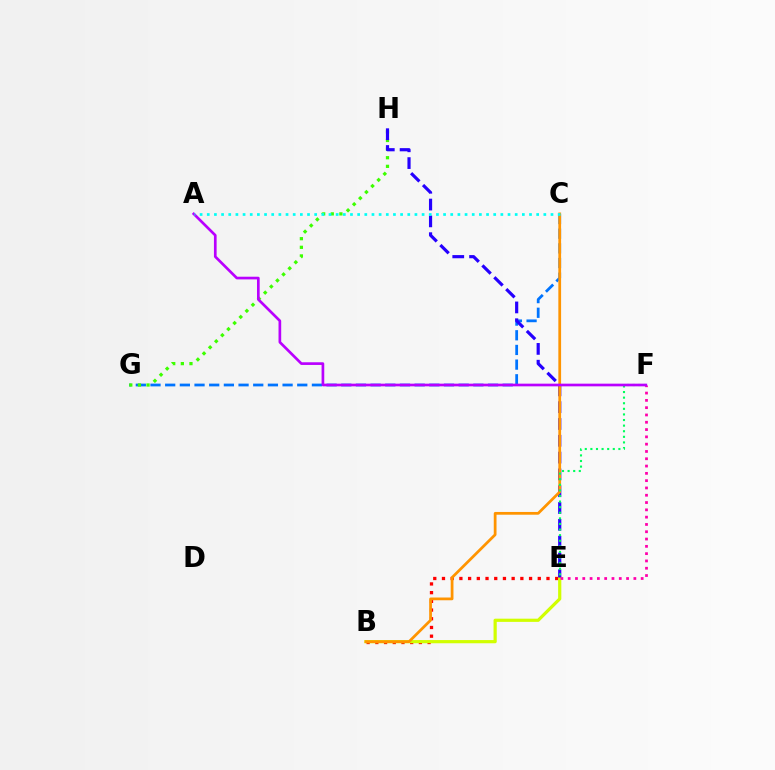{('C', 'G'): [{'color': '#0074ff', 'line_style': 'dashed', 'thickness': 1.99}], ('B', 'E'): [{'color': '#ff0000', 'line_style': 'dotted', 'thickness': 2.37}, {'color': '#d1ff00', 'line_style': 'solid', 'thickness': 2.3}], ('G', 'H'): [{'color': '#3dff00', 'line_style': 'dotted', 'thickness': 2.34}], ('E', 'H'): [{'color': '#2500ff', 'line_style': 'dashed', 'thickness': 2.28}], ('B', 'C'): [{'color': '#ff9400', 'line_style': 'solid', 'thickness': 1.98}], ('E', 'F'): [{'color': '#ff00ac', 'line_style': 'dotted', 'thickness': 1.98}, {'color': '#00ff5c', 'line_style': 'dotted', 'thickness': 1.52}], ('A', 'F'): [{'color': '#b900ff', 'line_style': 'solid', 'thickness': 1.93}], ('A', 'C'): [{'color': '#00fff6', 'line_style': 'dotted', 'thickness': 1.95}]}